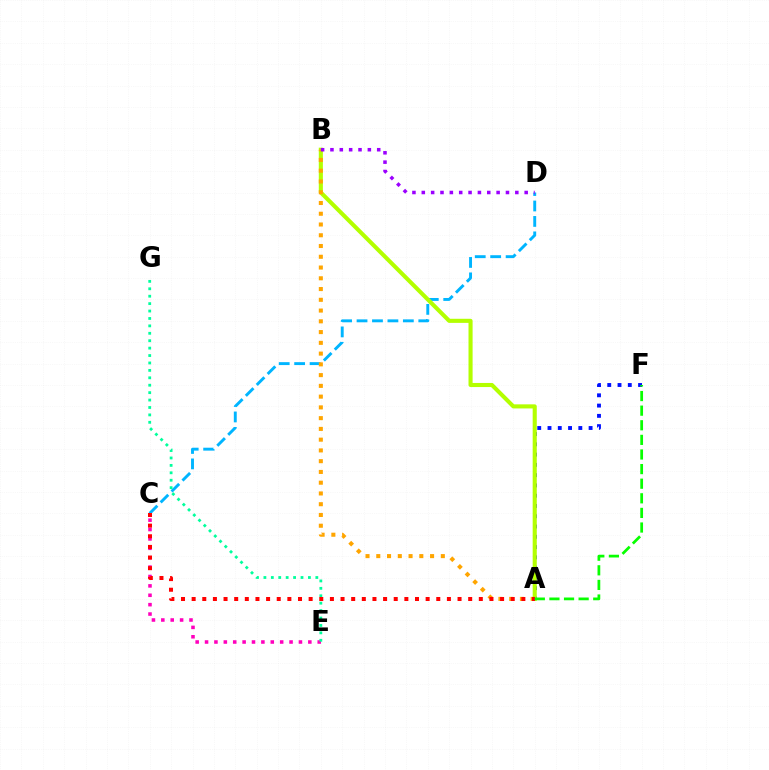{('C', 'E'): [{'color': '#ff00bd', 'line_style': 'dotted', 'thickness': 2.55}], ('C', 'D'): [{'color': '#00b5ff', 'line_style': 'dashed', 'thickness': 2.1}], ('A', 'F'): [{'color': '#0010ff', 'line_style': 'dotted', 'thickness': 2.79}, {'color': '#08ff00', 'line_style': 'dashed', 'thickness': 1.98}], ('A', 'B'): [{'color': '#b3ff00', 'line_style': 'solid', 'thickness': 2.95}, {'color': '#ffa500', 'line_style': 'dotted', 'thickness': 2.92}], ('E', 'G'): [{'color': '#00ff9d', 'line_style': 'dotted', 'thickness': 2.02}], ('A', 'C'): [{'color': '#ff0000', 'line_style': 'dotted', 'thickness': 2.89}], ('B', 'D'): [{'color': '#9b00ff', 'line_style': 'dotted', 'thickness': 2.54}]}